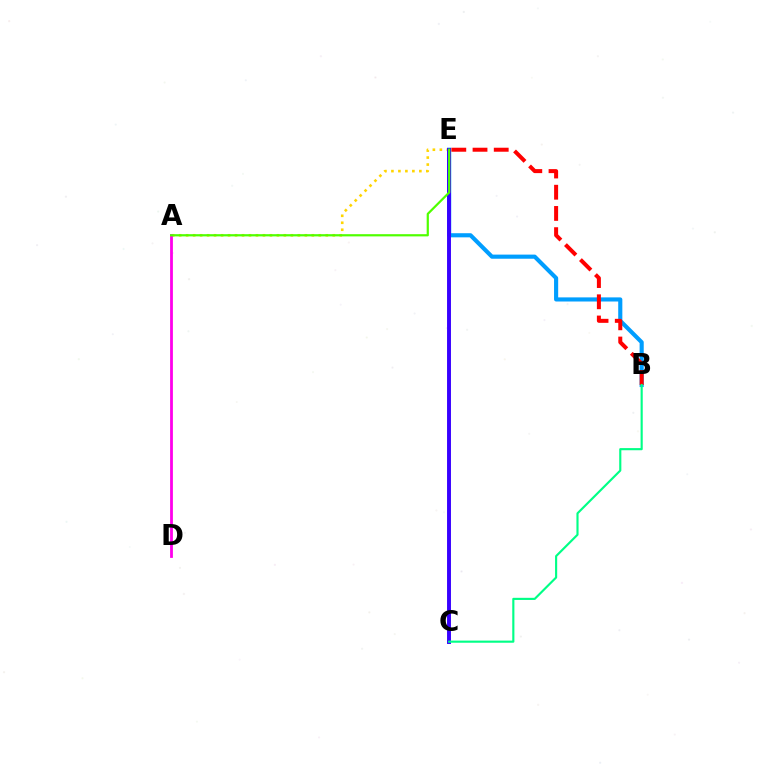{('A', 'E'): [{'color': '#ffd500', 'line_style': 'dotted', 'thickness': 1.9}, {'color': '#4fff00', 'line_style': 'solid', 'thickness': 1.59}], ('A', 'D'): [{'color': '#ff00ed', 'line_style': 'solid', 'thickness': 2.01}], ('B', 'E'): [{'color': '#009eff', 'line_style': 'solid', 'thickness': 2.97}, {'color': '#ff0000', 'line_style': 'dashed', 'thickness': 2.88}], ('C', 'E'): [{'color': '#3700ff', 'line_style': 'solid', 'thickness': 2.82}], ('B', 'C'): [{'color': '#00ff86', 'line_style': 'solid', 'thickness': 1.54}]}